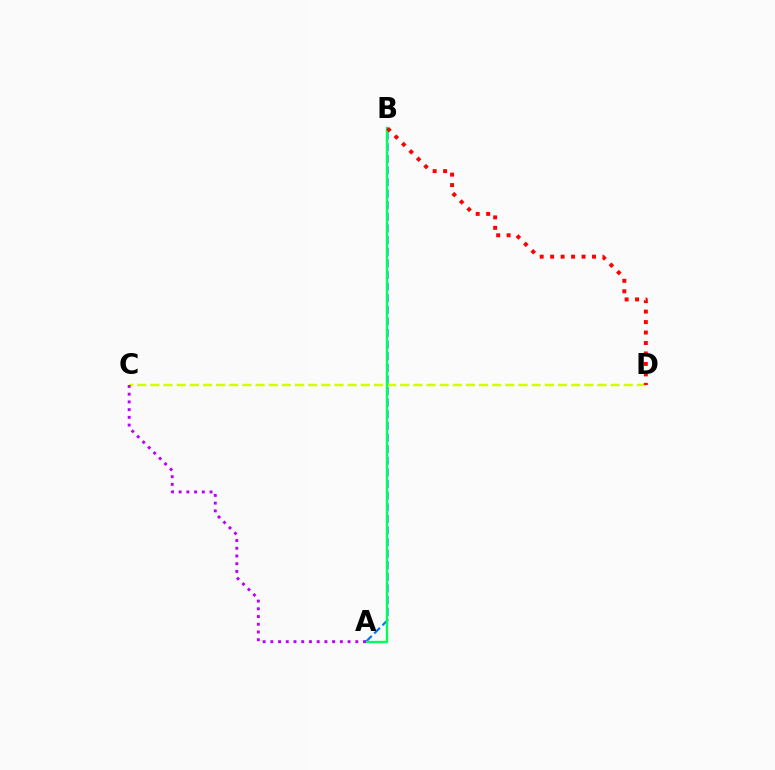{('C', 'D'): [{'color': '#d1ff00', 'line_style': 'dashed', 'thickness': 1.79}], ('A', 'B'): [{'color': '#0074ff', 'line_style': 'dashed', 'thickness': 1.58}, {'color': '#00ff5c', 'line_style': 'solid', 'thickness': 1.71}], ('A', 'C'): [{'color': '#b900ff', 'line_style': 'dotted', 'thickness': 2.1}], ('B', 'D'): [{'color': '#ff0000', 'line_style': 'dotted', 'thickness': 2.84}]}